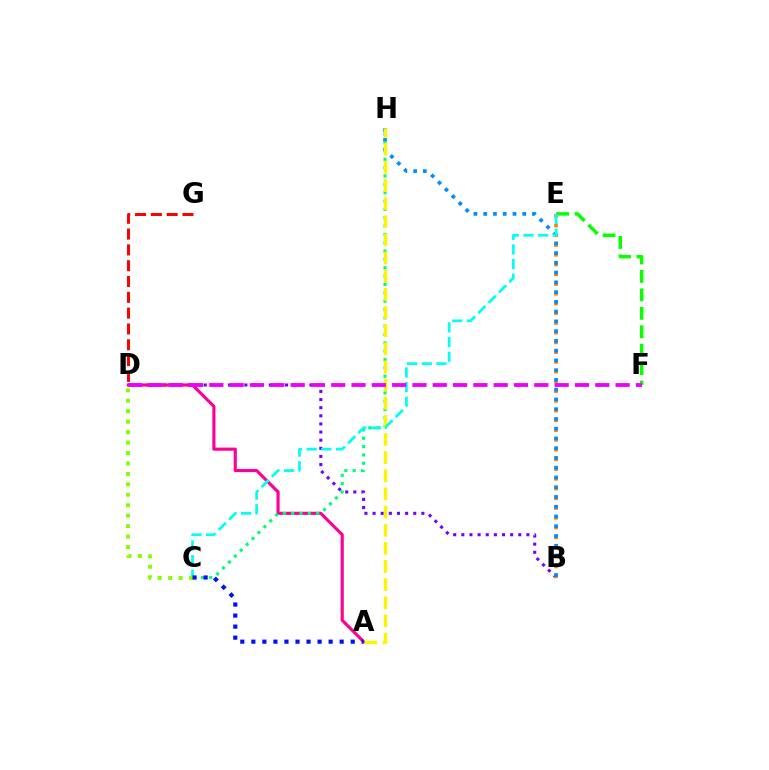{('B', 'D'): [{'color': '#7200ff', 'line_style': 'dotted', 'thickness': 2.21}], ('A', 'D'): [{'color': '#ff0094', 'line_style': 'solid', 'thickness': 2.26}], ('E', 'F'): [{'color': '#08ff00', 'line_style': 'dashed', 'thickness': 2.51}], ('B', 'E'): [{'color': '#ff7c00', 'line_style': 'dotted', 'thickness': 2.65}], ('B', 'H'): [{'color': '#008cff', 'line_style': 'dotted', 'thickness': 2.65}], ('C', 'H'): [{'color': '#00ff74', 'line_style': 'dotted', 'thickness': 2.27}], ('D', 'G'): [{'color': '#ff0000', 'line_style': 'dashed', 'thickness': 2.15}], ('A', 'H'): [{'color': '#fcf500', 'line_style': 'dashed', 'thickness': 2.46}], ('C', 'E'): [{'color': '#00fff6', 'line_style': 'dashed', 'thickness': 1.99}], ('C', 'D'): [{'color': '#84ff00', 'line_style': 'dotted', 'thickness': 2.84}], ('A', 'C'): [{'color': '#0010ff', 'line_style': 'dotted', 'thickness': 3.0}], ('D', 'F'): [{'color': '#ee00ff', 'line_style': 'dashed', 'thickness': 2.76}]}